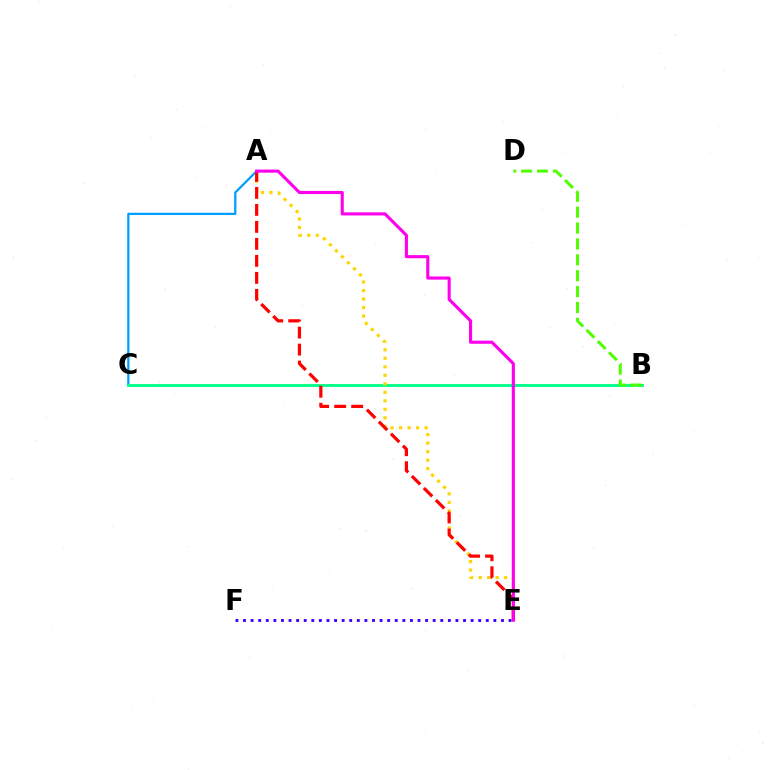{('A', 'C'): [{'color': '#009eff', 'line_style': 'solid', 'thickness': 1.62}], ('B', 'C'): [{'color': '#00ff86', 'line_style': 'solid', 'thickness': 2.04}], ('A', 'E'): [{'color': '#ffd500', 'line_style': 'dotted', 'thickness': 2.31}, {'color': '#ff0000', 'line_style': 'dashed', 'thickness': 2.31}, {'color': '#ff00ed', 'line_style': 'solid', 'thickness': 2.23}], ('B', 'D'): [{'color': '#4fff00', 'line_style': 'dashed', 'thickness': 2.16}], ('E', 'F'): [{'color': '#3700ff', 'line_style': 'dotted', 'thickness': 2.06}]}